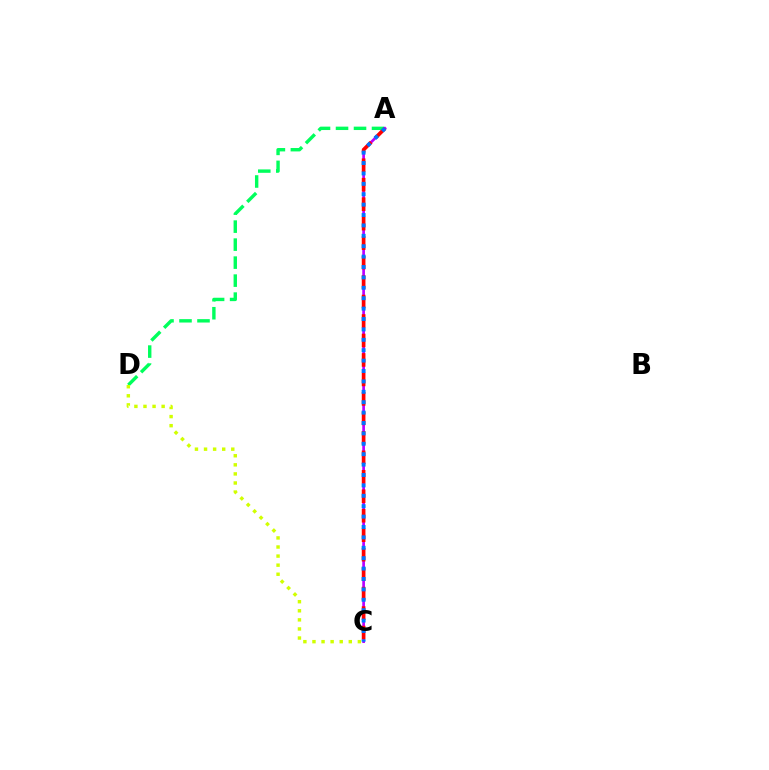{('A', 'D'): [{'color': '#00ff5c', 'line_style': 'dashed', 'thickness': 2.45}], ('A', 'C'): [{'color': '#b900ff', 'line_style': 'solid', 'thickness': 1.94}, {'color': '#ff0000', 'line_style': 'dashed', 'thickness': 2.65}, {'color': '#0074ff', 'line_style': 'dotted', 'thickness': 2.83}], ('C', 'D'): [{'color': '#d1ff00', 'line_style': 'dotted', 'thickness': 2.47}]}